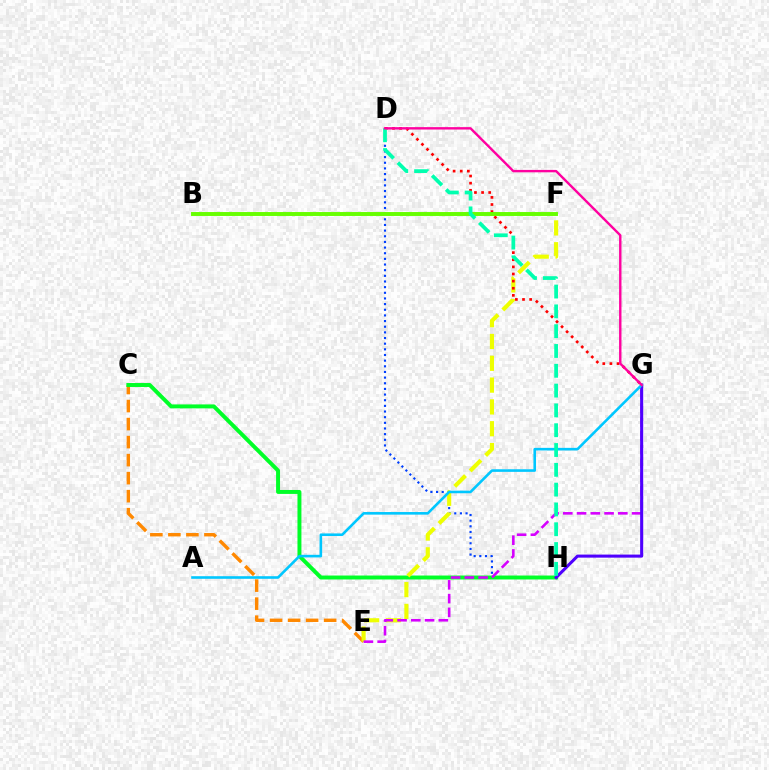{('C', 'E'): [{'color': '#ff8800', 'line_style': 'dashed', 'thickness': 2.45}], ('D', 'H'): [{'color': '#003fff', 'line_style': 'dotted', 'thickness': 1.54}, {'color': '#00ffaf', 'line_style': 'dashed', 'thickness': 2.69}], ('C', 'H'): [{'color': '#00ff27', 'line_style': 'solid', 'thickness': 2.84}], ('E', 'F'): [{'color': '#eeff00', 'line_style': 'dashed', 'thickness': 2.96}], ('E', 'G'): [{'color': '#d600ff', 'line_style': 'dashed', 'thickness': 1.87}], ('D', 'G'): [{'color': '#ff0000', 'line_style': 'dotted', 'thickness': 1.94}, {'color': '#ff00a0', 'line_style': 'solid', 'thickness': 1.72}], ('G', 'H'): [{'color': '#4f00ff', 'line_style': 'solid', 'thickness': 2.2}], ('A', 'G'): [{'color': '#00c7ff', 'line_style': 'solid', 'thickness': 1.87}], ('B', 'F'): [{'color': '#66ff00', 'line_style': 'solid', 'thickness': 2.83}]}